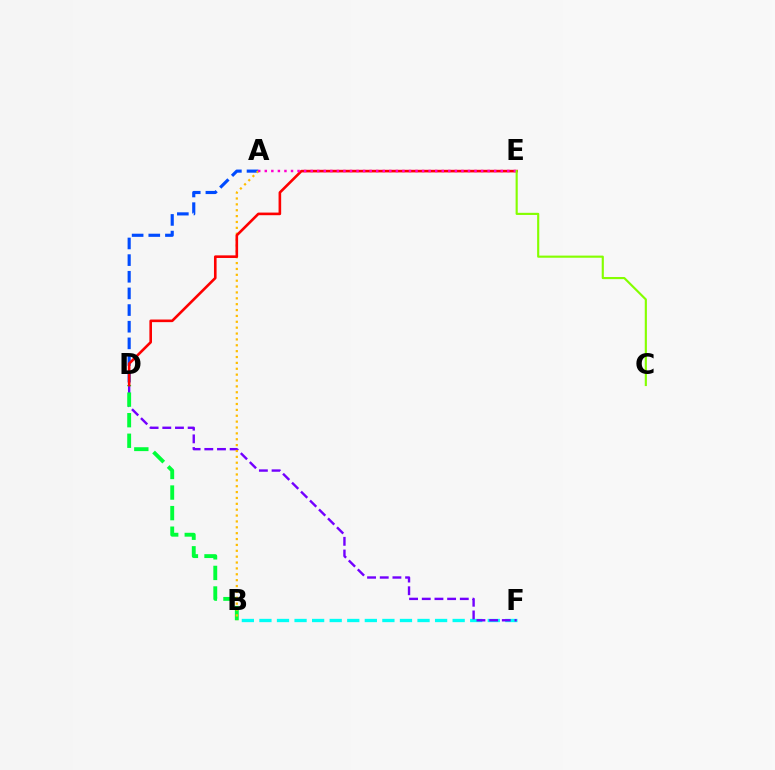{('B', 'F'): [{'color': '#00fff6', 'line_style': 'dashed', 'thickness': 2.39}], ('A', 'D'): [{'color': '#004bff', 'line_style': 'dashed', 'thickness': 2.26}], ('D', 'F'): [{'color': '#7200ff', 'line_style': 'dashed', 'thickness': 1.72}], ('B', 'D'): [{'color': '#00ff39', 'line_style': 'dashed', 'thickness': 2.79}], ('A', 'B'): [{'color': '#ffbd00', 'line_style': 'dotted', 'thickness': 1.6}], ('D', 'E'): [{'color': '#ff0000', 'line_style': 'solid', 'thickness': 1.88}], ('A', 'E'): [{'color': '#ff00cf', 'line_style': 'dotted', 'thickness': 1.78}], ('C', 'E'): [{'color': '#84ff00', 'line_style': 'solid', 'thickness': 1.55}]}